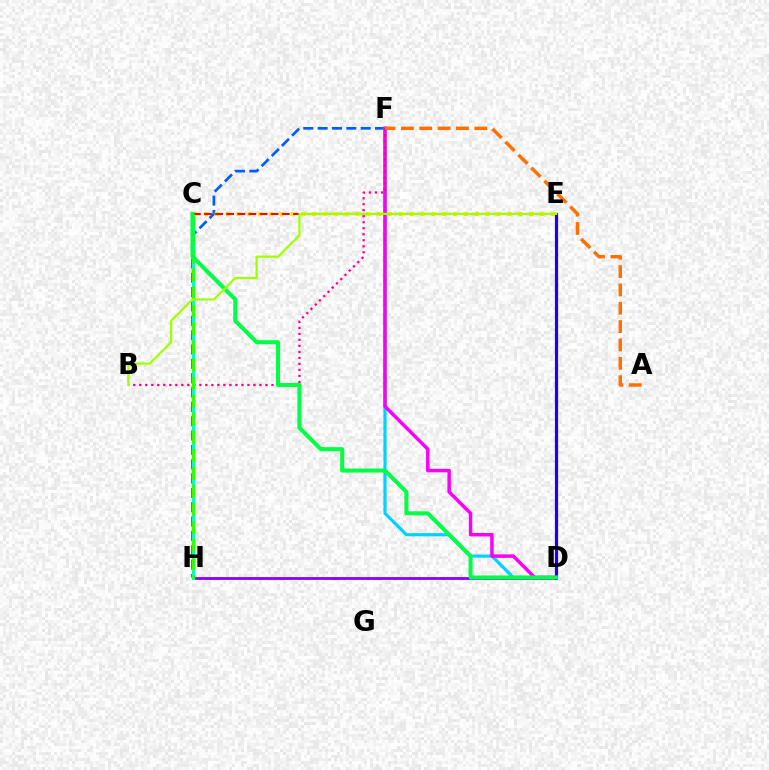{('F', 'H'): [{'color': '#005dff', 'line_style': 'dashed', 'thickness': 1.95}], ('D', 'H'): [{'color': '#8a00ff', 'line_style': 'solid', 'thickness': 2.02}], ('D', 'F'): [{'color': '#00d3ff', 'line_style': 'solid', 'thickness': 2.29}, {'color': '#fa00f9', 'line_style': 'solid', 'thickness': 2.49}], ('D', 'E'): [{'color': '#1900ff', 'line_style': 'solid', 'thickness': 2.29}], ('C', 'H'): [{'color': '#00ffbb', 'line_style': 'solid', 'thickness': 2.2}, {'color': '#31ff00', 'line_style': 'dashed', 'thickness': 2.45}], ('B', 'F'): [{'color': '#ff0088', 'line_style': 'dotted', 'thickness': 1.63}], ('C', 'E'): [{'color': '#ffe600', 'line_style': 'dotted', 'thickness': 2.95}, {'color': '#ff0000', 'line_style': 'dashed', 'thickness': 1.51}], ('A', 'F'): [{'color': '#ff7000', 'line_style': 'dashed', 'thickness': 2.49}], ('C', 'D'): [{'color': '#00ff45', 'line_style': 'solid', 'thickness': 2.91}], ('B', 'E'): [{'color': '#a2ff00', 'line_style': 'solid', 'thickness': 1.62}]}